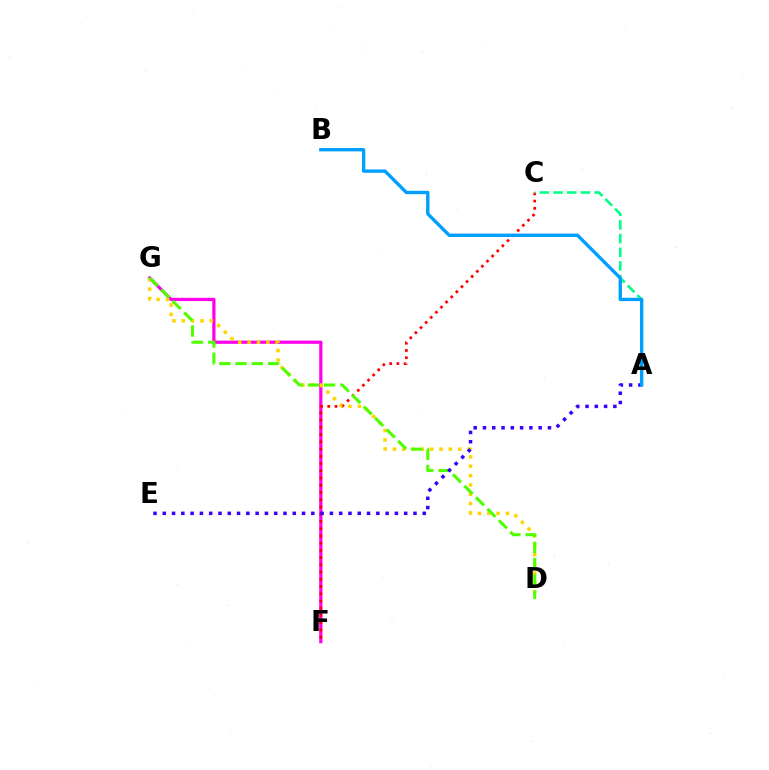{('F', 'G'): [{'color': '#ff00ed', 'line_style': 'solid', 'thickness': 2.33}], ('C', 'F'): [{'color': '#ff0000', 'line_style': 'dotted', 'thickness': 1.97}], ('A', 'C'): [{'color': '#00ff86', 'line_style': 'dashed', 'thickness': 1.86}], ('D', 'G'): [{'color': '#ffd500', 'line_style': 'dotted', 'thickness': 2.53}, {'color': '#4fff00', 'line_style': 'dashed', 'thickness': 2.21}], ('A', 'E'): [{'color': '#3700ff', 'line_style': 'dotted', 'thickness': 2.52}], ('A', 'B'): [{'color': '#009eff', 'line_style': 'solid', 'thickness': 2.42}]}